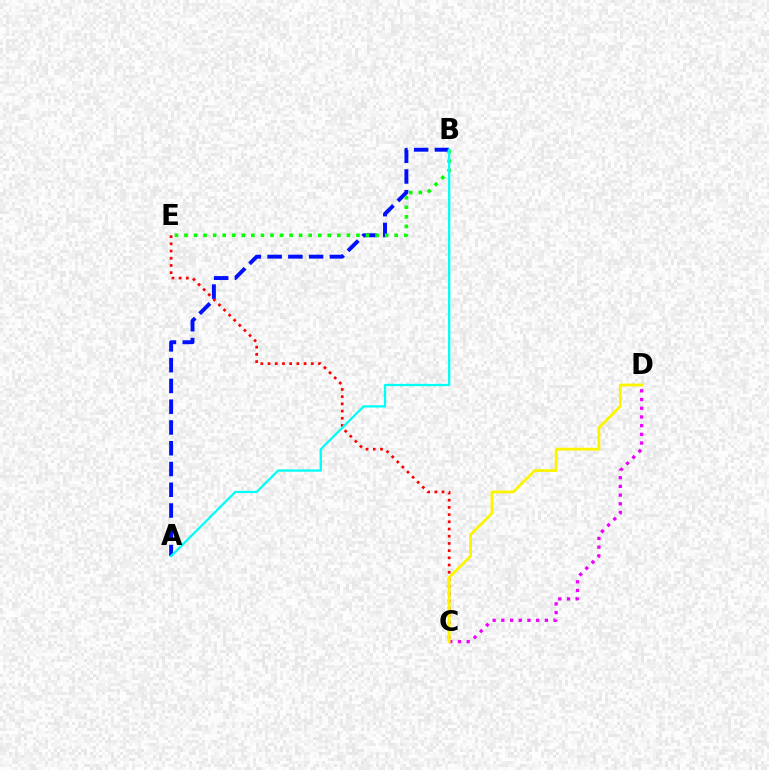{('C', 'E'): [{'color': '#ff0000', 'line_style': 'dotted', 'thickness': 1.96}], ('C', 'D'): [{'color': '#ee00ff', 'line_style': 'dotted', 'thickness': 2.36}, {'color': '#fcf500', 'line_style': 'solid', 'thickness': 2.01}], ('A', 'B'): [{'color': '#0010ff', 'line_style': 'dashed', 'thickness': 2.82}, {'color': '#00fff6', 'line_style': 'solid', 'thickness': 1.64}], ('B', 'E'): [{'color': '#08ff00', 'line_style': 'dotted', 'thickness': 2.6}]}